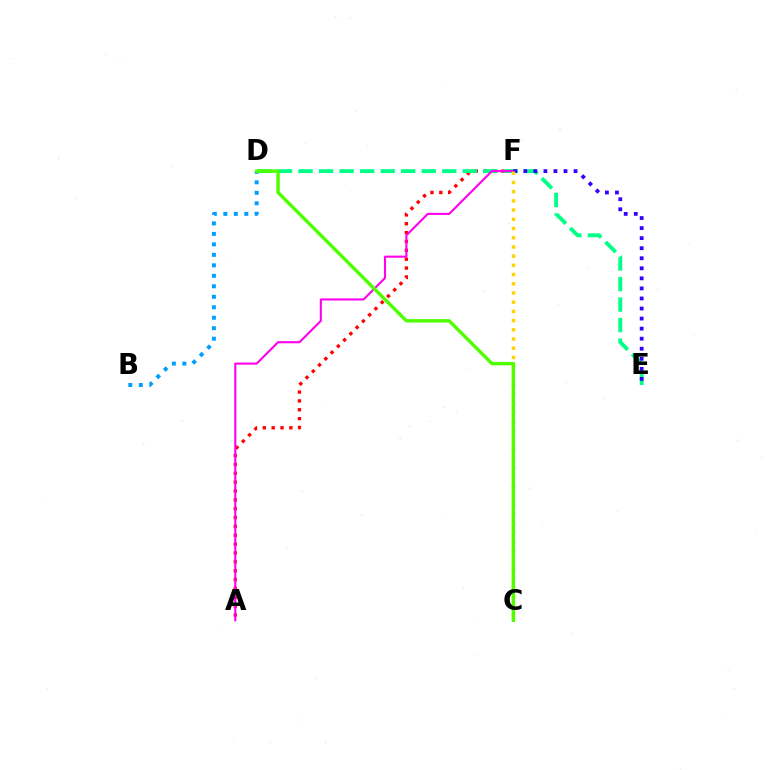{('A', 'F'): [{'color': '#ff0000', 'line_style': 'dotted', 'thickness': 2.41}, {'color': '#ff00ed', 'line_style': 'solid', 'thickness': 1.51}], ('D', 'E'): [{'color': '#00ff86', 'line_style': 'dashed', 'thickness': 2.79}], ('B', 'D'): [{'color': '#009eff', 'line_style': 'dotted', 'thickness': 2.85}], ('E', 'F'): [{'color': '#3700ff', 'line_style': 'dotted', 'thickness': 2.73}], ('C', 'F'): [{'color': '#ffd500', 'line_style': 'dotted', 'thickness': 2.5}], ('C', 'D'): [{'color': '#4fff00', 'line_style': 'solid', 'thickness': 2.46}]}